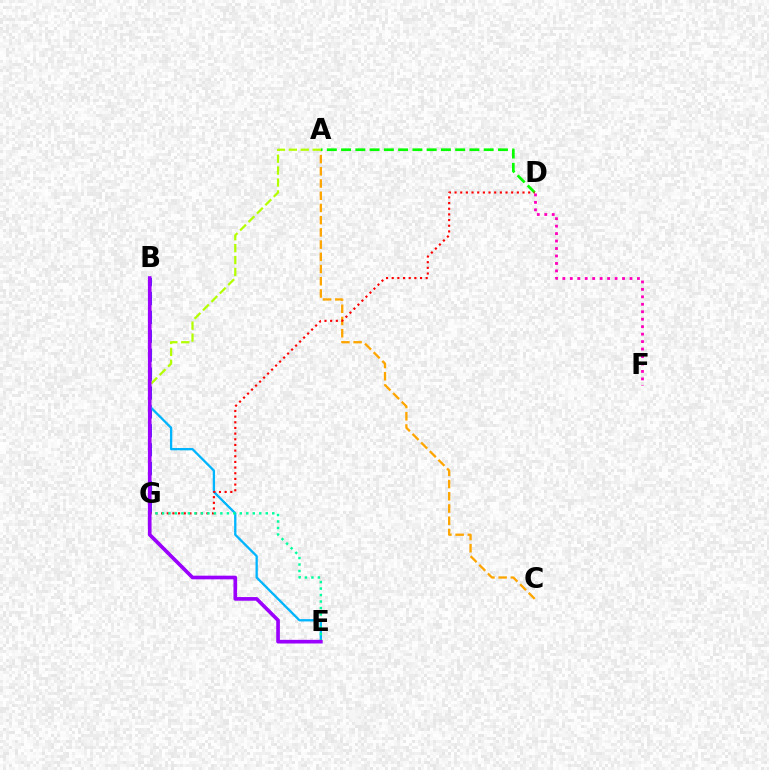{('B', 'G'): [{'color': '#0010ff', 'line_style': 'dashed', 'thickness': 2.57}], ('A', 'C'): [{'color': '#ffa500', 'line_style': 'dashed', 'thickness': 1.66}], ('B', 'E'): [{'color': '#00b5ff', 'line_style': 'solid', 'thickness': 1.66}, {'color': '#9b00ff', 'line_style': 'solid', 'thickness': 2.63}], ('A', 'D'): [{'color': '#08ff00', 'line_style': 'dashed', 'thickness': 1.94}], ('A', 'G'): [{'color': '#b3ff00', 'line_style': 'dashed', 'thickness': 1.62}], ('D', 'F'): [{'color': '#ff00bd', 'line_style': 'dotted', 'thickness': 2.03}], ('D', 'G'): [{'color': '#ff0000', 'line_style': 'dotted', 'thickness': 1.54}], ('E', 'G'): [{'color': '#00ff9d', 'line_style': 'dotted', 'thickness': 1.76}]}